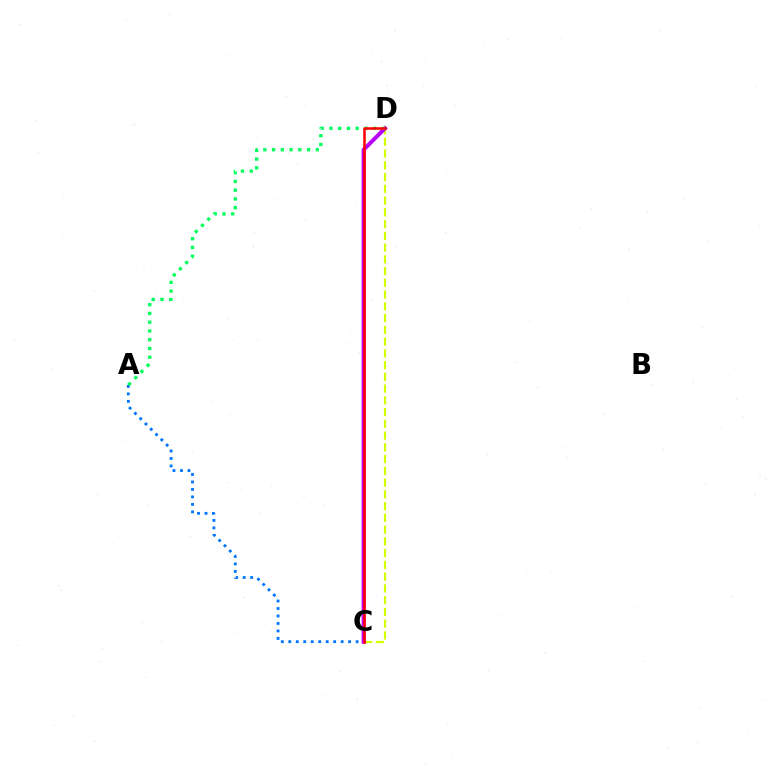{('C', 'D'): [{'color': '#d1ff00', 'line_style': 'dashed', 'thickness': 1.6}, {'color': '#b900ff', 'line_style': 'solid', 'thickness': 2.85}, {'color': '#ff0000', 'line_style': 'solid', 'thickness': 1.82}], ('A', 'C'): [{'color': '#0074ff', 'line_style': 'dotted', 'thickness': 2.03}], ('A', 'D'): [{'color': '#00ff5c', 'line_style': 'dotted', 'thickness': 2.38}]}